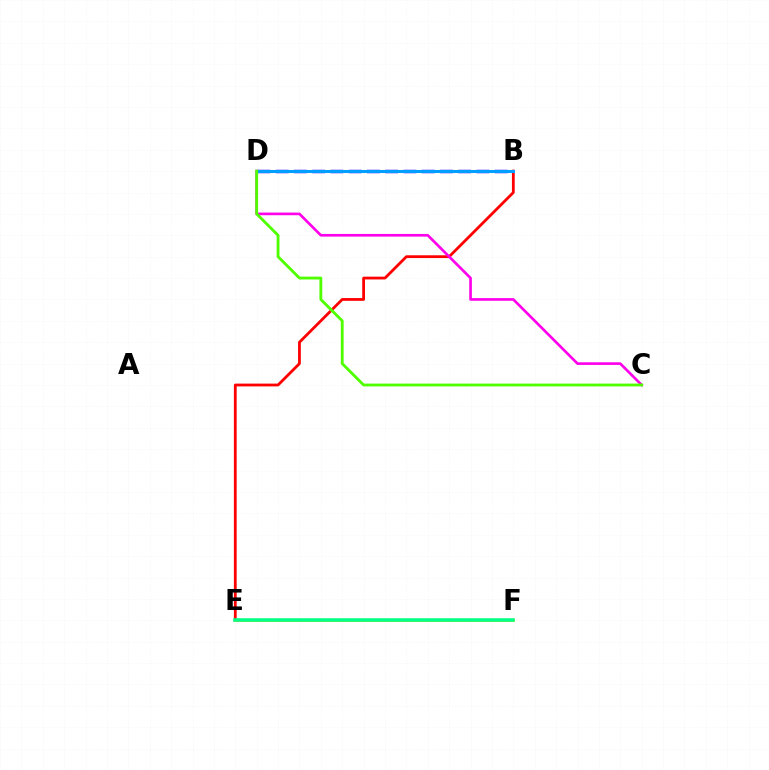{('B', 'E'): [{'color': '#ff0000', 'line_style': 'solid', 'thickness': 2.01}], ('C', 'D'): [{'color': '#ff00ed', 'line_style': 'solid', 'thickness': 1.92}, {'color': '#4fff00', 'line_style': 'solid', 'thickness': 2.04}], ('B', 'D'): [{'color': '#3700ff', 'line_style': 'dashed', 'thickness': 2.48}, {'color': '#009eff', 'line_style': 'solid', 'thickness': 2.2}], ('E', 'F'): [{'color': '#ffd500', 'line_style': 'solid', 'thickness': 1.98}, {'color': '#00ff86', 'line_style': 'solid', 'thickness': 2.55}]}